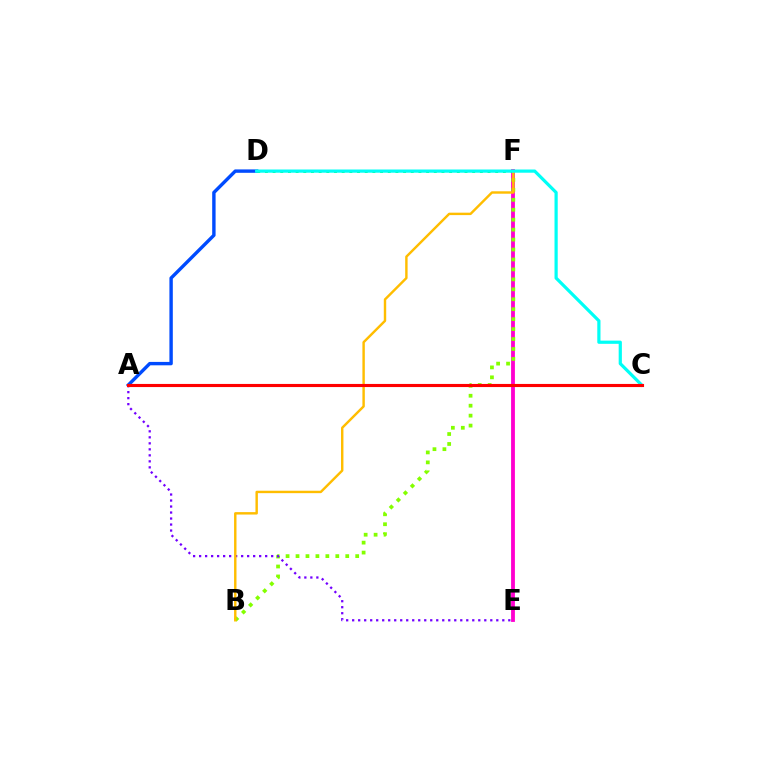{('E', 'F'): [{'color': '#ff00cf', 'line_style': 'solid', 'thickness': 2.75}], ('A', 'D'): [{'color': '#004bff', 'line_style': 'solid', 'thickness': 2.45}], ('B', 'F'): [{'color': '#84ff00', 'line_style': 'dotted', 'thickness': 2.7}, {'color': '#ffbd00', 'line_style': 'solid', 'thickness': 1.74}], ('A', 'E'): [{'color': '#7200ff', 'line_style': 'dotted', 'thickness': 1.63}], ('D', 'F'): [{'color': '#00ff39', 'line_style': 'dotted', 'thickness': 2.09}], ('C', 'D'): [{'color': '#00fff6', 'line_style': 'solid', 'thickness': 2.31}], ('A', 'C'): [{'color': '#ff0000', 'line_style': 'solid', 'thickness': 2.24}]}